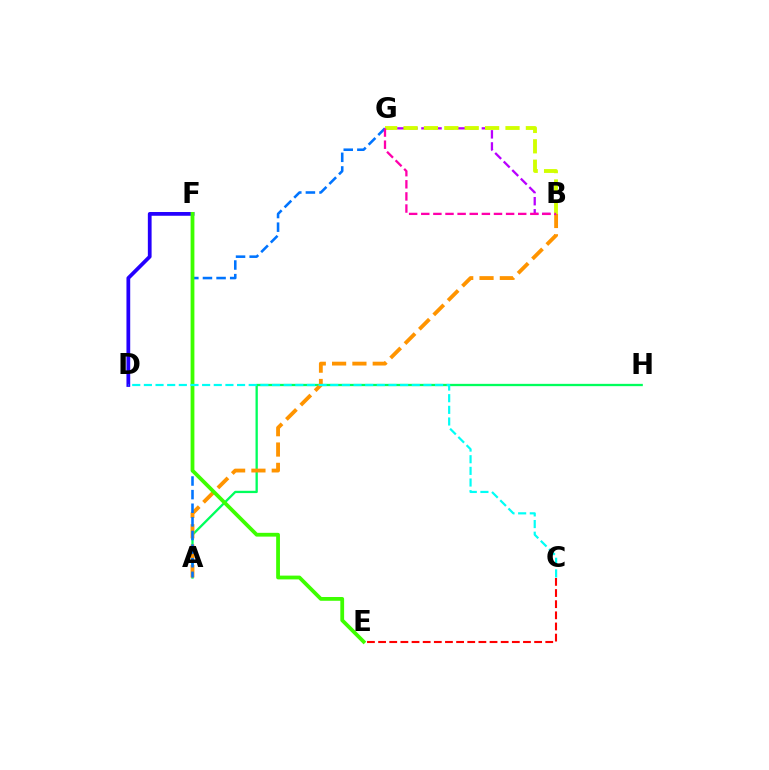{('A', 'H'): [{'color': '#00ff5c', 'line_style': 'solid', 'thickness': 1.66}], ('A', 'B'): [{'color': '#ff9400', 'line_style': 'dashed', 'thickness': 2.76}], ('A', 'G'): [{'color': '#0074ff', 'line_style': 'dashed', 'thickness': 1.85}], ('D', 'F'): [{'color': '#2500ff', 'line_style': 'solid', 'thickness': 2.7}], ('C', 'E'): [{'color': '#ff0000', 'line_style': 'dashed', 'thickness': 1.51}], ('B', 'G'): [{'color': '#b900ff', 'line_style': 'dashed', 'thickness': 1.64}, {'color': '#d1ff00', 'line_style': 'dashed', 'thickness': 2.77}, {'color': '#ff00ac', 'line_style': 'dashed', 'thickness': 1.65}], ('E', 'F'): [{'color': '#3dff00', 'line_style': 'solid', 'thickness': 2.73}], ('C', 'D'): [{'color': '#00fff6', 'line_style': 'dashed', 'thickness': 1.58}]}